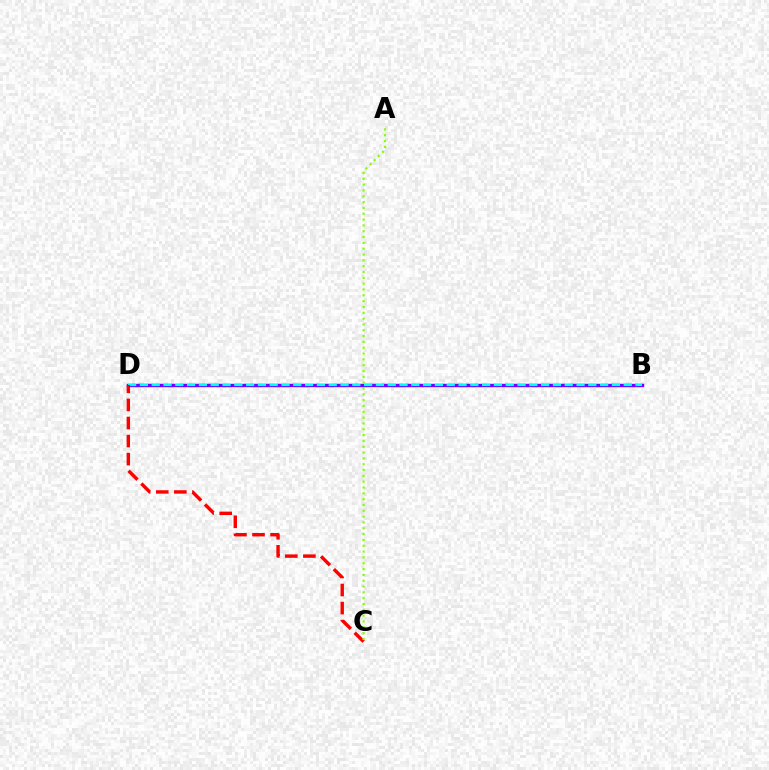{('B', 'D'): [{'color': '#7200ff', 'line_style': 'solid', 'thickness': 2.47}, {'color': '#00fff6', 'line_style': 'dashed', 'thickness': 1.6}], ('C', 'D'): [{'color': '#ff0000', 'line_style': 'dashed', 'thickness': 2.45}], ('A', 'C'): [{'color': '#84ff00', 'line_style': 'dotted', 'thickness': 1.58}]}